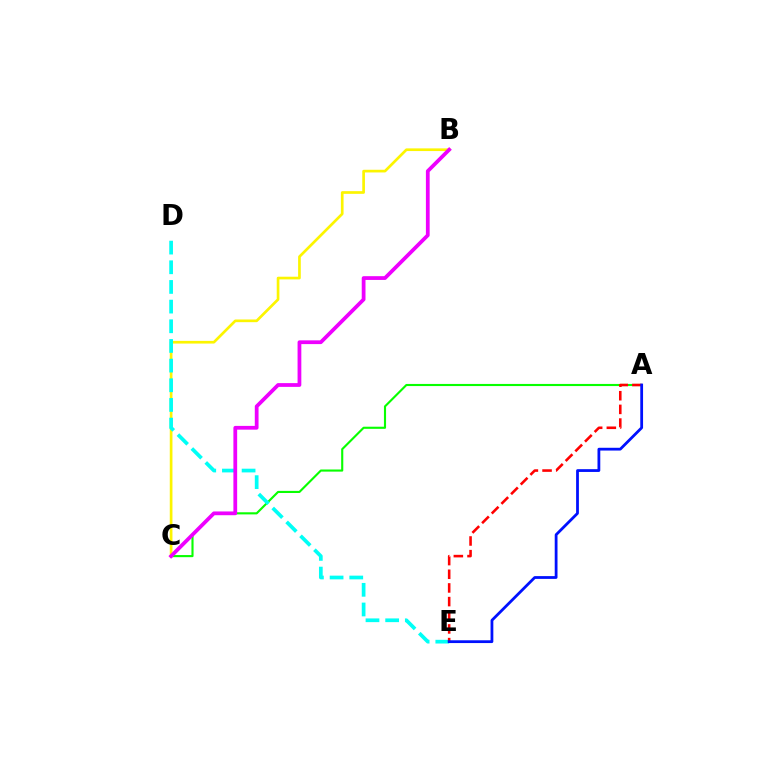{('B', 'C'): [{'color': '#fcf500', 'line_style': 'solid', 'thickness': 1.93}, {'color': '#ee00ff', 'line_style': 'solid', 'thickness': 2.71}], ('A', 'C'): [{'color': '#08ff00', 'line_style': 'solid', 'thickness': 1.53}], ('D', 'E'): [{'color': '#00fff6', 'line_style': 'dashed', 'thickness': 2.67}], ('A', 'E'): [{'color': '#ff0000', 'line_style': 'dashed', 'thickness': 1.86}, {'color': '#0010ff', 'line_style': 'solid', 'thickness': 2.0}]}